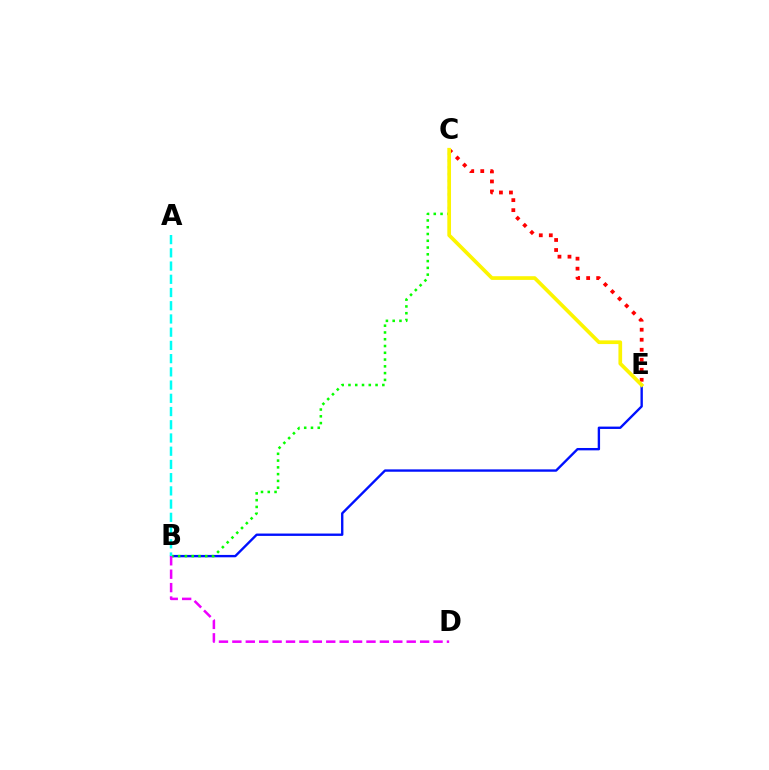{('B', 'E'): [{'color': '#0010ff', 'line_style': 'solid', 'thickness': 1.71}], ('B', 'C'): [{'color': '#08ff00', 'line_style': 'dotted', 'thickness': 1.84}], ('B', 'D'): [{'color': '#ee00ff', 'line_style': 'dashed', 'thickness': 1.82}], ('C', 'E'): [{'color': '#ff0000', 'line_style': 'dotted', 'thickness': 2.72}, {'color': '#fcf500', 'line_style': 'solid', 'thickness': 2.65}], ('A', 'B'): [{'color': '#00fff6', 'line_style': 'dashed', 'thickness': 1.8}]}